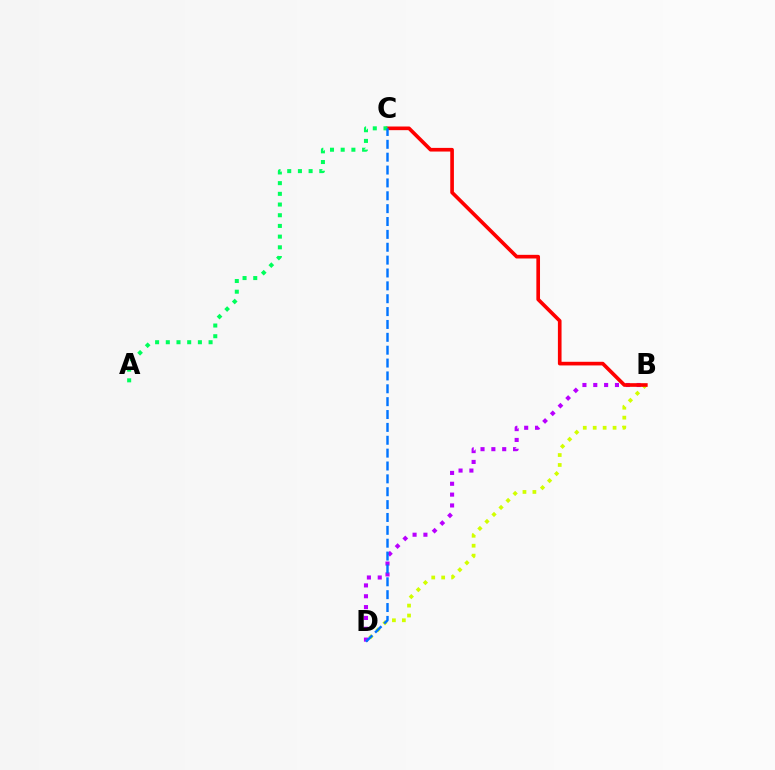{('B', 'D'): [{'color': '#d1ff00', 'line_style': 'dotted', 'thickness': 2.7}, {'color': '#b900ff', 'line_style': 'dotted', 'thickness': 2.95}], ('B', 'C'): [{'color': '#ff0000', 'line_style': 'solid', 'thickness': 2.63}], ('A', 'C'): [{'color': '#00ff5c', 'line_style': 'dotted', 'thickness': 2.91}], ('C', 'D'): [{'color': '#0074ff', 'line_style': 'dashed', 'thickness': 1.75}]}